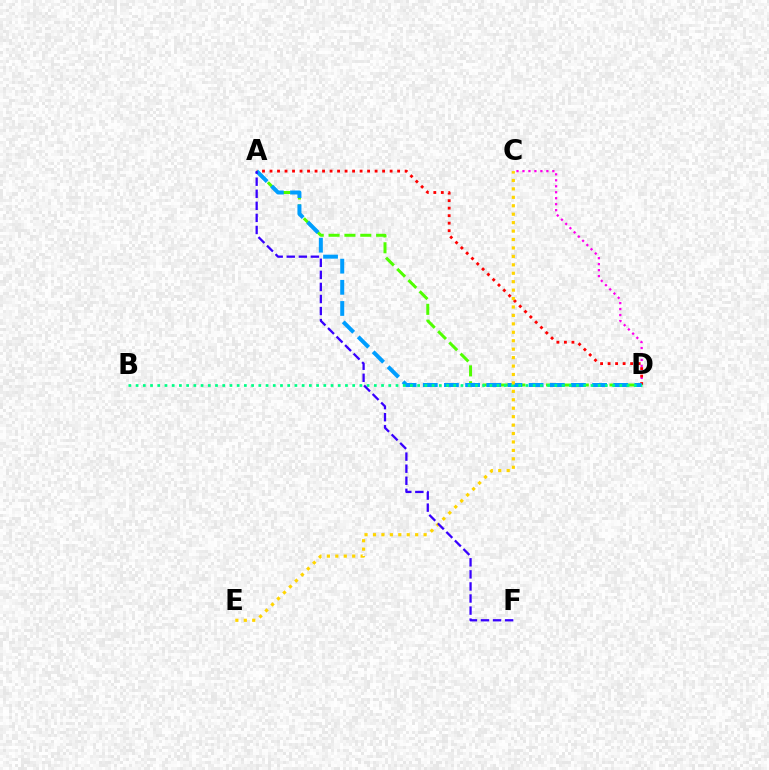{('C', 'D'): [{'color': '#ff00ed', 'line_style': 'dotted', 'thickness': 1.62}], ('A', 'D'): [{'color': '#4fff00', 'line_style': 'dashed', 'thickness': 2.15}, {'color': '#ff0000', 'line_style': 'dotted', 'thickness': 2.04}, {'color': '#009eff', 'line_style': 'dashed', 'thickness': 2.88}], ('B', 'D'): [{'color': '#00ff86', 'line_style': 'dotted', 'thickness': 1.96}], ('C', 'E'): [{'color': '#ffd500', 'line_style': 'dotted', 'thickness': 2.29}], ('A', 'F'): [{'color': '#3700ff', 'line_style': 'dashed', 'thickness': 1.64}]}